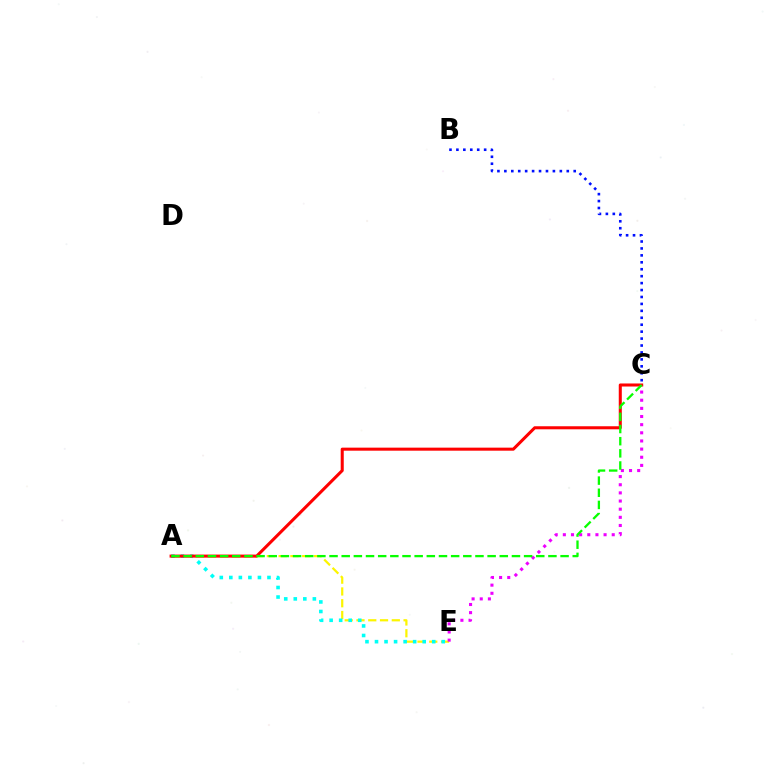{('A', 'E'): [{'color': '#fcf500', 'line_style': 'dashed', 'thickness': 1.6}, {'color': '#00fff6', 'line_style': 'dotted', 'thickness': 2.59}], ('C', 'E'): [{'color': '#ee00ff', 'line_style': 'dotted', 'thickness': 2.21}], ('B', 'C'): [{'color': '#0010ff', 'line_style': 'dotted', 'thickness': 1.88}], ('A', 'C'): [{'color': '#ff0000', 'line_style': 'solid', 'thickness': 2.19}, {'color': '#08ff00', 'line_style': 'dashed', 'thickness': 1.65}]}